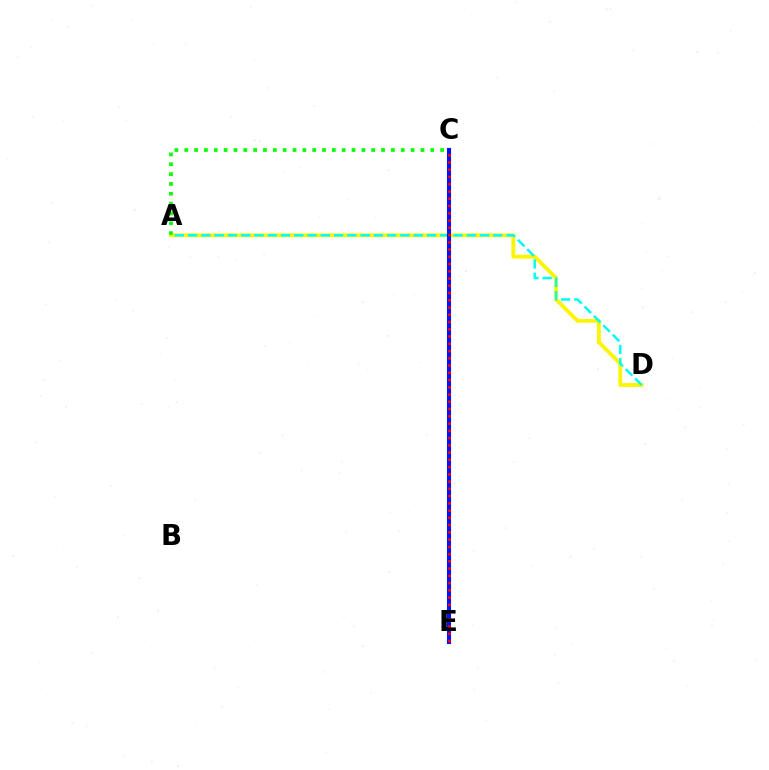{('C', 'E'): [{'color': '#ee00ff', 'line_style': 'dotted', 'thickness': 2.18}, {'color': '#0010ff', 'line_style': 'solid', 'thickness': 2.95}, {'color': '#ff0000', 'line_style': 'dotted', 'thickness': 1.97}], ('A', 'D'): [{'color': '#fcf500', 'line_style': 'solid', 'thickness': 2.75}, {'color': '#00fff6', 'line_style': 'dashed', 'thickness': 1.8}], ('A', 'C'): [{'color': '#08ff00', 'line_style': 'dotted', 'thickness': 2.67}]}